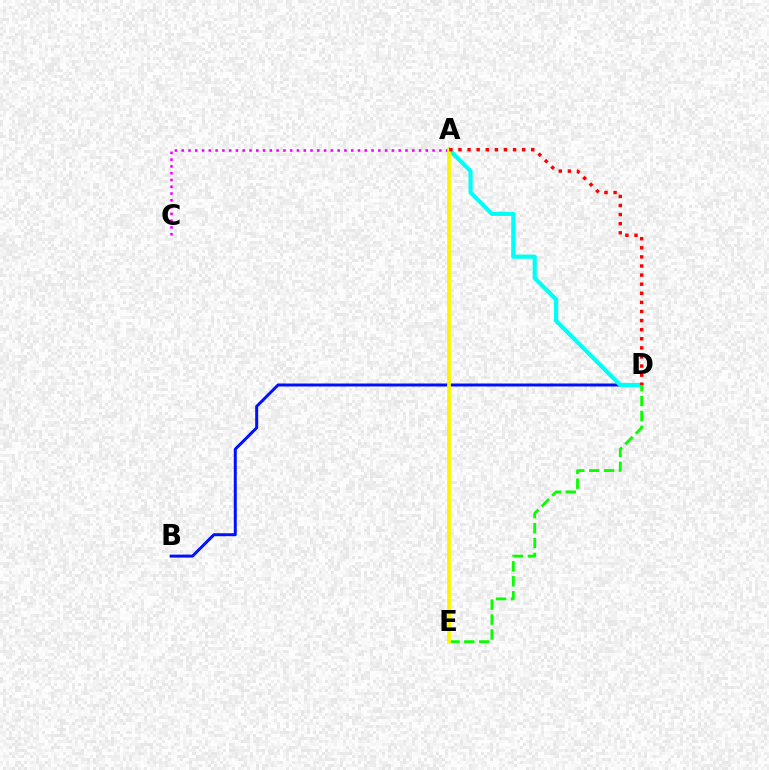{('B', 'D'): [{'color': '#0010ff', 'line_style': 'solid', 'thickness': 2.14}], ('A', 'D'): [{'color': '#00fff6', 'line_style': 'solid', 'thickness': 2.99}, {'color': '#ff0000', 'line_style': 'dotted', 'thickness': 2.47}], ('D', 'E'): [{'color': '#08ff00', 'line_style': 'dashed', 'thickness': 2.03}], ('A', 'C'): [{'color': '#ee00ff', 'line_style': 'dotted', 'thickness': 1.84}], ('A', 'E'): [{'color': '#fcf500', 'line_style': 'solid', 'thickness': 2.7}]}